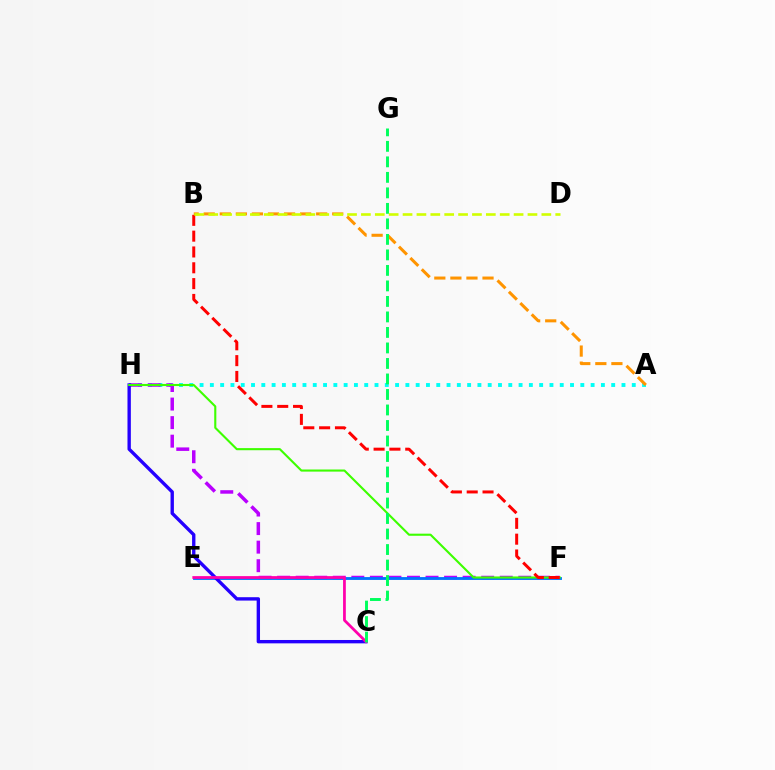{('A', 'H'): [{'color': '#00fff6', 'line_style': 'dotted', 'thickness': 2.8}], ('F', 'H'): [{'color': '#b900ff', 'line_style': 'dashed', 'thickness': 2.52}, {'color': '#3dff00', 'line_style': 'solid', 'thickness': 1.52}], ('E', 'F'): [{'color': '#0074ff', 'line_style': 'solid', 'thickness': 2.05}], ('C', 'H'): [{'color': '#2500ff', 'line_style': 'solid', 'thickness': 2.42}], ('C', 'E'): [{'color': '#ff00ac', 'line_style': 'solid', 'thickness': 1.98}], ('B', 'F'): [{'color': '#ff0000', 'line_style': 'dashed', 'thickness': 2.15}], ('A', 'B'): [{'color': '#ff9400', 'line_style': 'dashed', 'thickness': 2.18}], ('C', 'G'): [{'color': '#00ff5c', 'line_style': 'dashed', 'thickness': 2.11}], ('B', 'D'): [{'color': '#d1ff00', 'line_style': 'dashed', 'thickness': 1.89}]}